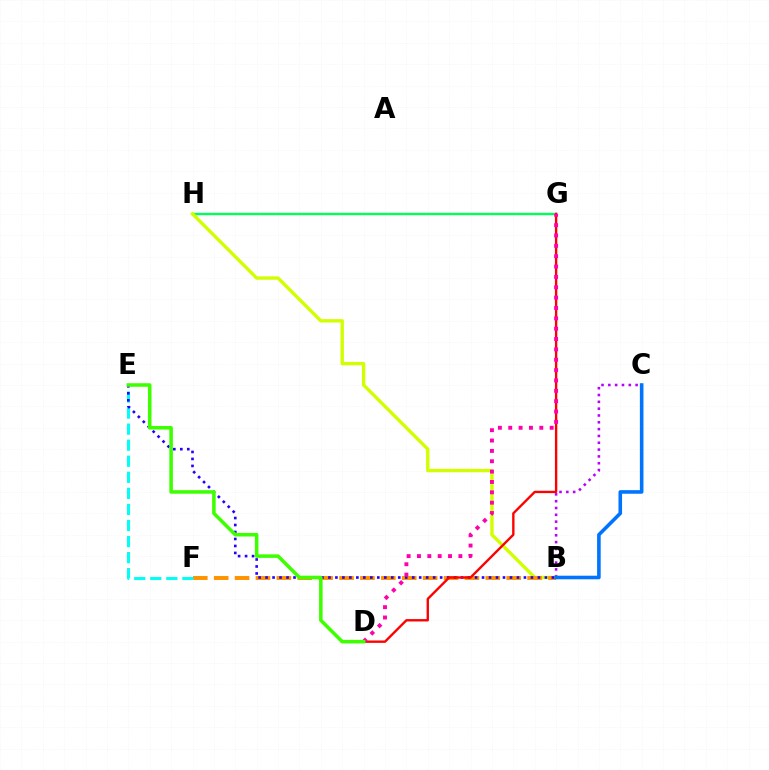{('G', 'H'): [{'color': '#00ff5c', 'line_style': 'solid', 'thickness': 1.72}], ('B', 'C'): [{'color': '#b900ff', 'line_style': 'dotted', 'thickness': 1.85}, {'color': '#0074ff', 'line_style': 'solid', 'thickness': 2.58}], ('B', 'H'): [{'color': '#d1ff00', 'line_style': 'solid', 'thickness': 2.42}], ('B', 'F'): [{'color': '#ff9400', 'line_style': 'dashed', 'thickness': 2.84}], ('E', 'F'): [{'color': '#00fff6', 'line_style': 'dashed', 'thickness': 2.18}], ('B', 'E'): [{'color': '#2500ff', 'line_style': 'dotted', 'thickness': 1.9}], ('D', 'G'): [{'color': '#ff0000', 'line_style': 'solid', 'thickness': 1.7}, {'color': '#ff00ac', 'line_style': 'dotted', 'thickness': 2.81}], ('D', 'E'): [{'color': '#3dff00', 'line_style': 'solid', 'thickness': 2.55}]}